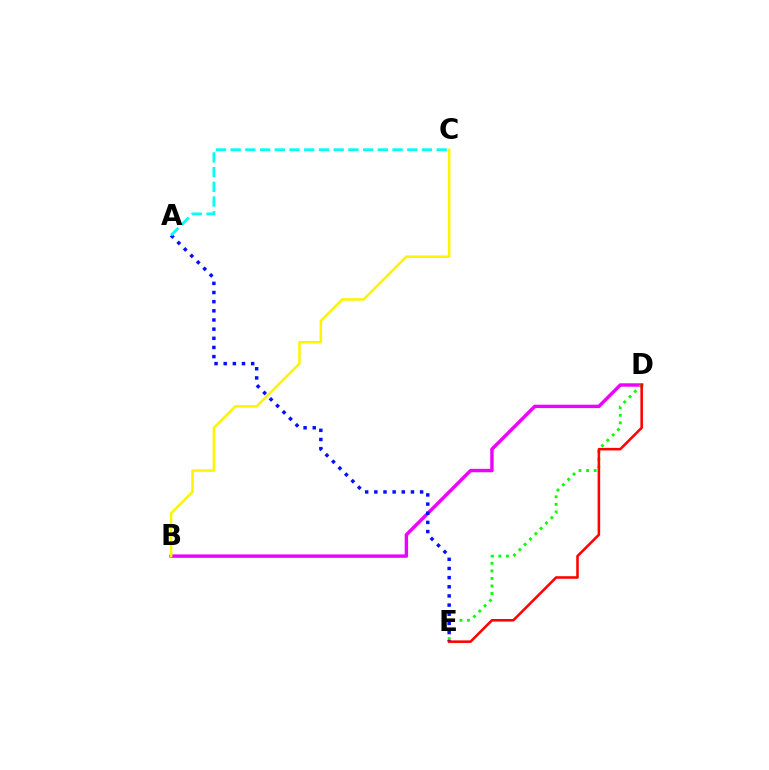{('B', 'D'): [{'color': '#ee00ff', 'line_style': 'solid', 'thickness': 2.46}], ('B', 'C'): [{'color': '#fcf500', 'line_style': 'solid', 'thickness': 1.83}], ('D', 'E'): [{'color': '#08ff00', 'line_style': 'dotted', 'thickness': 2.05}, {'color': '#ff0000', 'line_style': 'solid', 'thickness': 1.84}], ('A', 'E'): [{'color': '#0010ff', 'line_style': 'dotted', 'thickness': 2.49}], ('A', 'C'): [{'color': '#00fff6', 'line_style': 'dashed', 'thickness': 2.0}]}